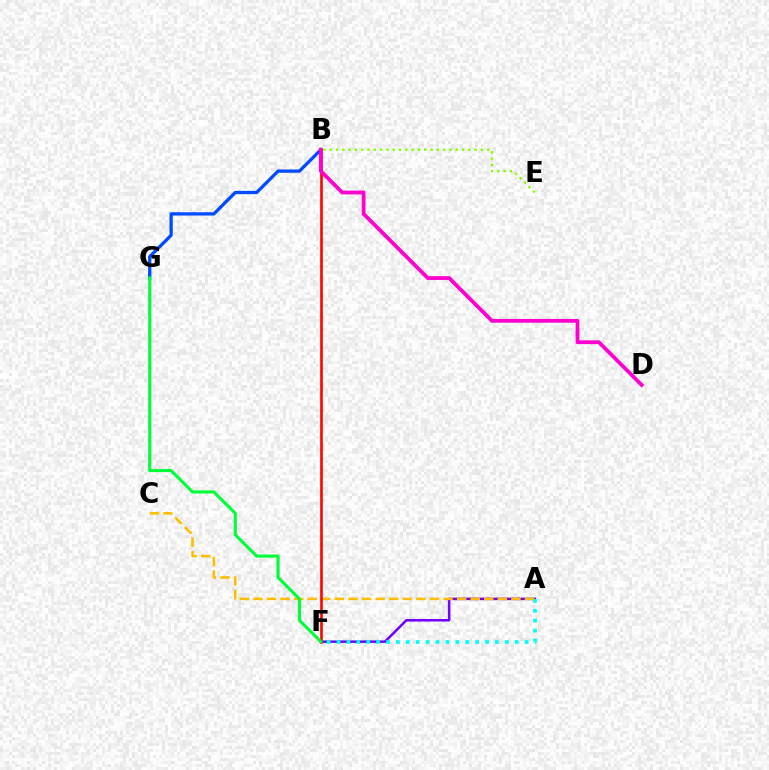{('A', 'F'): [{'color': '#7200ff', 'line_style': 'solid', 'thickness': 1.82}, {'color': '#00fff6', 'line_style': 'dotted', 'thickness': 2.69}], ('B', 'G'): [{'color': '#004bff', 'line_style': 'solid', 'thickness': 2.36}], ('B', 'E'): [{'color': '#84ff00', 'line_style': 'dotted', 'thickness': 1.71}], ('A', 'C'): [{'color': '#ffbd00', 'line_style': 'dashed', 'thickness': 1.84}], ('B', 'F'): [{'color': '#ff0000', 'line_style': 'solid', 'thickness': 1.86}], ('B', 'D'): [{'color': '#ff00cf', 'line_style': 'solid', 'thickness': 2.73}], ('F', 'G'): [{'color': '#00ff39', 'line_style': 'solid', 'thickness': 2.24}]}